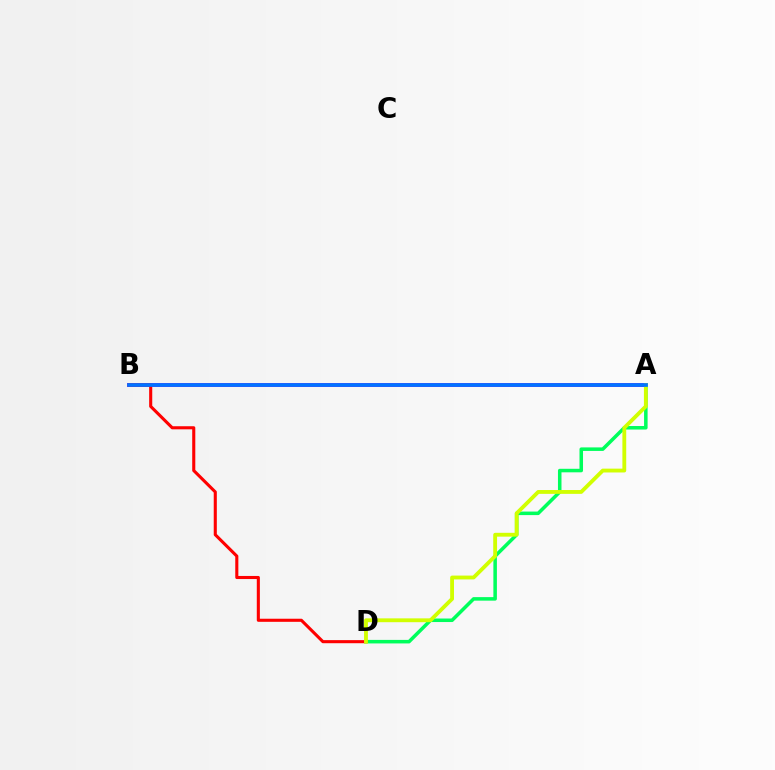{('A', 'B'): [{'color': '#b900ff', 'line_style': 'solid', 'thickness': 2.82}, {'color': '#0074ff', 'line_style': 'solid', 'thickness': 2.65}], ('A', 'D'): [{'color': '#00ff5c', 'line_style': 'solid', 'thickness': 2.54}, {'color': '#d1ff00', 'line_style': 'solid', 'thickness': 2.76}], ('B', 'D'): [{'color': '#ff0000', 'line_style': 'solid', 'thickness': 2.22}]}